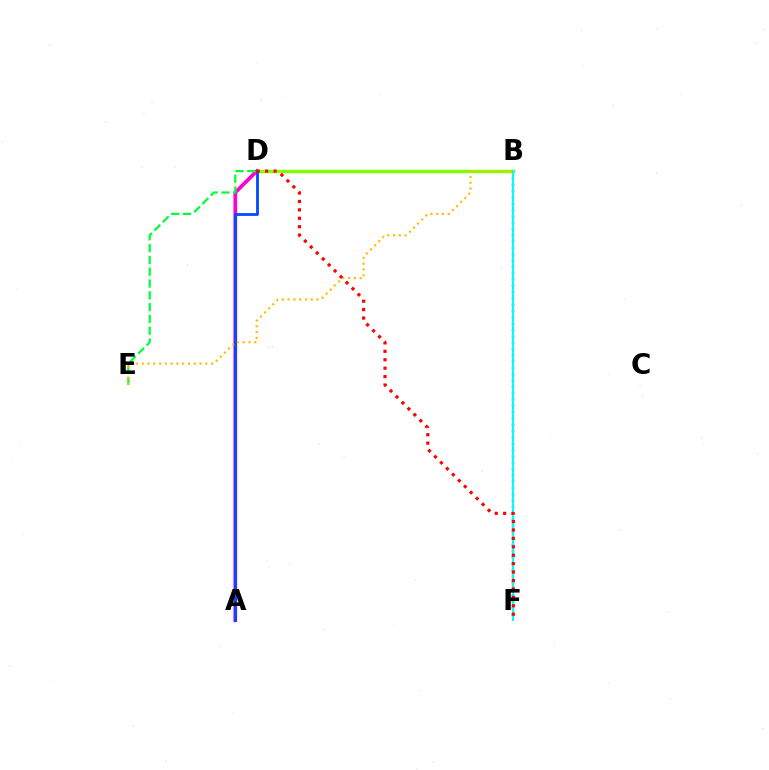{('B', 'F'): [{'color': '#7200ff', 'line_style': 'dotted', 'thickness': 1.72}, {'color': '#00fff6', 'line_style': 'solid', 'thickness': 1.53}], ('A', 'D'): [{'color': '#ff00cf', 'line_style': 'solid', 'thickness': 2.68}, {'color': '#004bff', 'line_style': 'solid', 'thickness': 2.01}], ('D', 'E'): [{'color': '#00ff39', 'line_style': 'dashed', 'thickness': 1.6}], ('B', 'D'): [{'color': '#84ff00', 'line_style': 'solid', 'thickness': 2.49}], ('B', 'E'): [{'color': '#ffbd00', 'line_style': 'dotted', 'thickness': 1.57}], ('D', 'F'): [{'color': '#ff0000', 'line_style': 'dotted', 'thickness': 2.29}]}